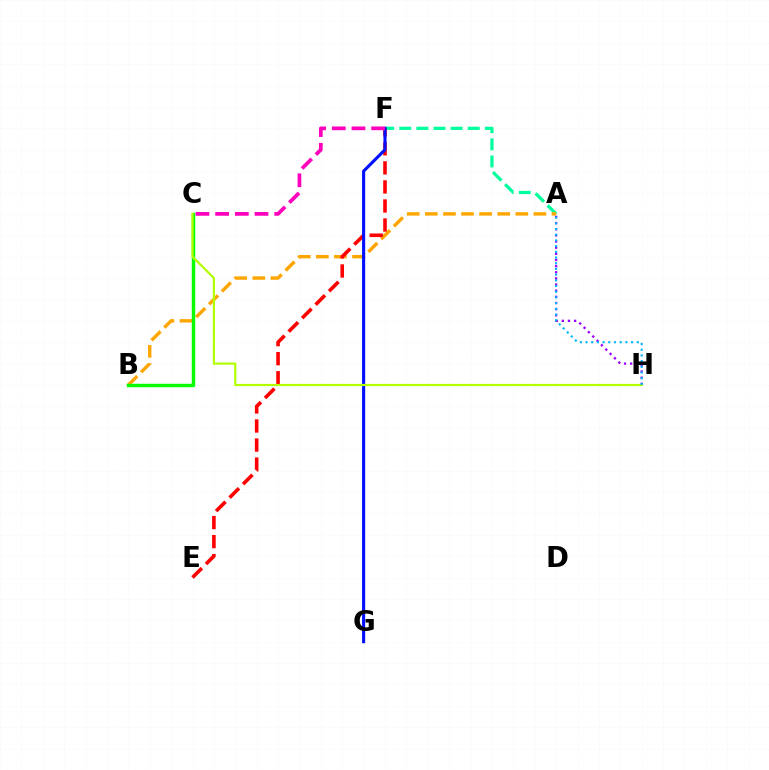{('A', 'F'): [{'color': '#00ff9d', 'line_style': 'dashed', 'thickness': 2.32}], ('A', 'H'): [{'color': '#9b00ff', 'line_style': 'dotted', 'thickness': 1.67}, {'color': '#00b5ff', 'line_style': 'dotted', 'thickness': 1.55}], ('A', 'B'): [{'color': '#ffa500', 'line_style': 'dashed', 'thickness': 2.46}], ('B', 'C'): [{'color': '#08ff00', 'line_style': 'solid', 'thickness': 2.47}], ('E', 'F'): [{'color': '#ff0000', 'line_style': 'dashed', 'thickness': 2.59}], ('F', 'G'): [{'color': '#0010ff', 'line_style': 'solid', 'thickness': 2.24}], ('C', 'H'): [{'color': '#b3ff00', 'line_style': 'solid', 'thickness': 1.59}], ('C', 'F'): [{'color': '#ff00bd', 'line_style': 'dashed', 'thickness': 2.67}]}